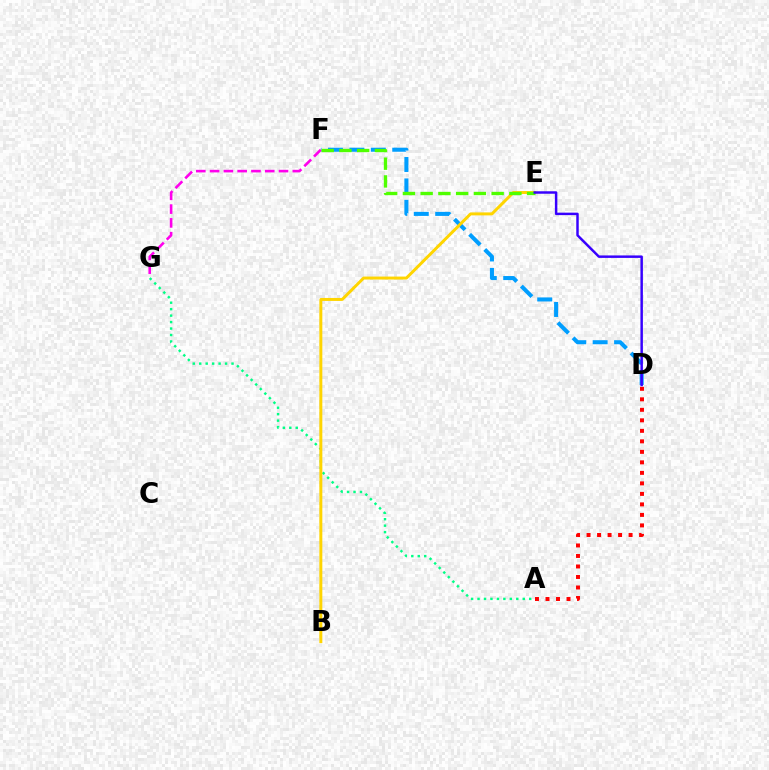{('A', 'G'): [{'color': '#00ff86', 'line_style': 'dotted', 'thickness': 1.75}], ('D', 'F'): [{'color': '#009eff', 'line_style': 'dashed', 'thickness': 2.91}], ('F', 'G'): [{'color': '#ff00ed', 'line_style': 'dashed', 'thickness': 1.87}], ('A', 'D'): [{'color': '#ff0000', 'line_style': 'dotted', 'thickness': 2.85}], ('B', 'E'): [{'color': '#ffd500', 'line_style': 'solid', 'thickness': 2.14}], ('E', 'F'): [{'color': '#4fff00', 'line_style': 'dashed', 'thickness': 2.41}], ('D', 'E'): [{'color': '#3700ff', 'line_style': 'solid', 'thickness': 1.78}]}